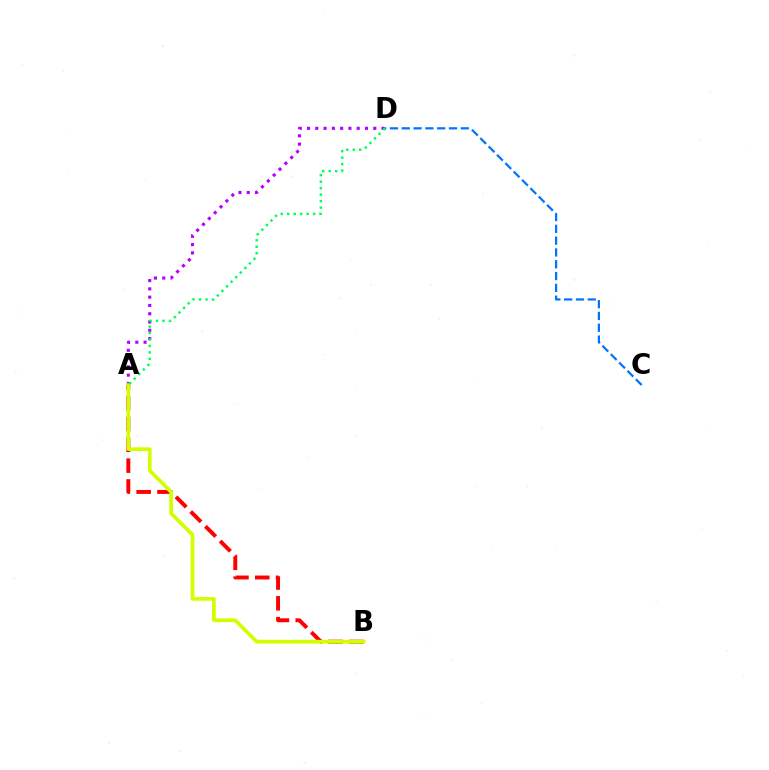{('A', 'B'): [{'color': '#ff0000', 'line_style': 'dashed', 'thickness': 2.83}, {'color': '#d1ff00', 'line_style': 'solid', 'thickness': 2.68}], ('A', 'D'): [{'color': '#b900ff', 'line_style': 'dotted', 'thickness': 2.25}, {'color': '#00ff5c', 'line_style': 'dotted', 'thickness': 1.76}], ('C', 'D'): [{'color': '#0074ff', 'line_style': 'dashed', 'thickness': 1.6}]}